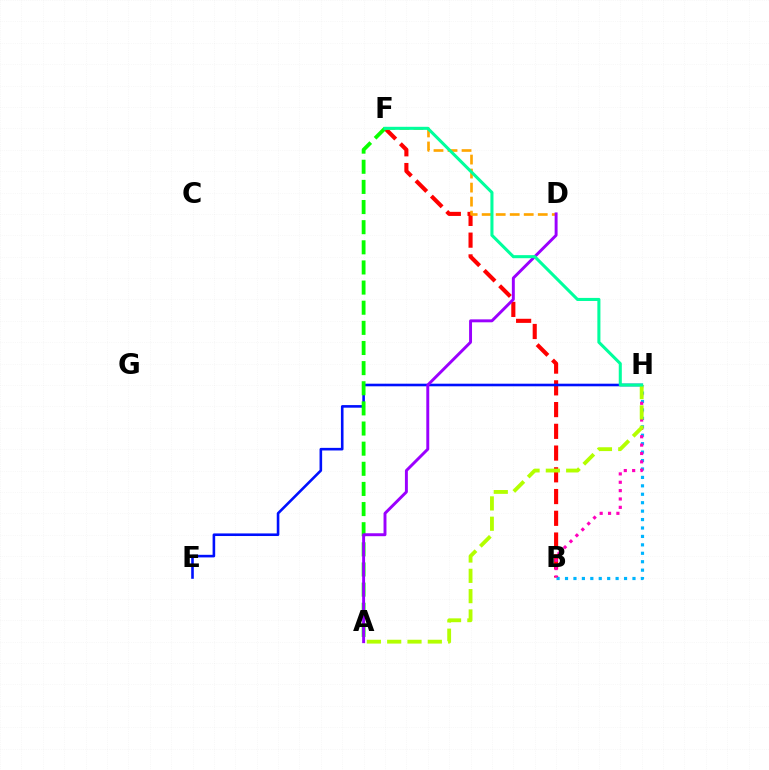{('B', 'F'): [{'color': '#ff0000', 'line_style': 'dashed', 'thickness': 2.95}], ('B', 'H'): [{'color': '#00b5ff', 'line_style': 'dotted', 'thickness': 2.29}, {'color': '#ff00bd', 'line_style': 'dotted', 'thickness': 2.27}], ('E', 'H'): [{'color': '#0010ff', 'line_style': 'solid', 'thickness': 1.87}], ('A', 'F'): [{'color': '#08ff00', 'line_style': 'dashed', 'thickness': 2.74}], ('D', 'F'): [{'color': '#ffa500', 'line_style': 'dashed', 'thickness': 1.9}], ('A', 'D'): [{'color': '#9b00ff', 'line_style': 'solid', 'thickness': 2.11}], ('A', 'H'): [{'color': '#b3ff00', 'line_style': 'dashed', 'thickness': 2.76}], ('F', 'H'): [{'color': '#00ff9d', 'line_style': 'solid', 'thickness': 2.2}]}